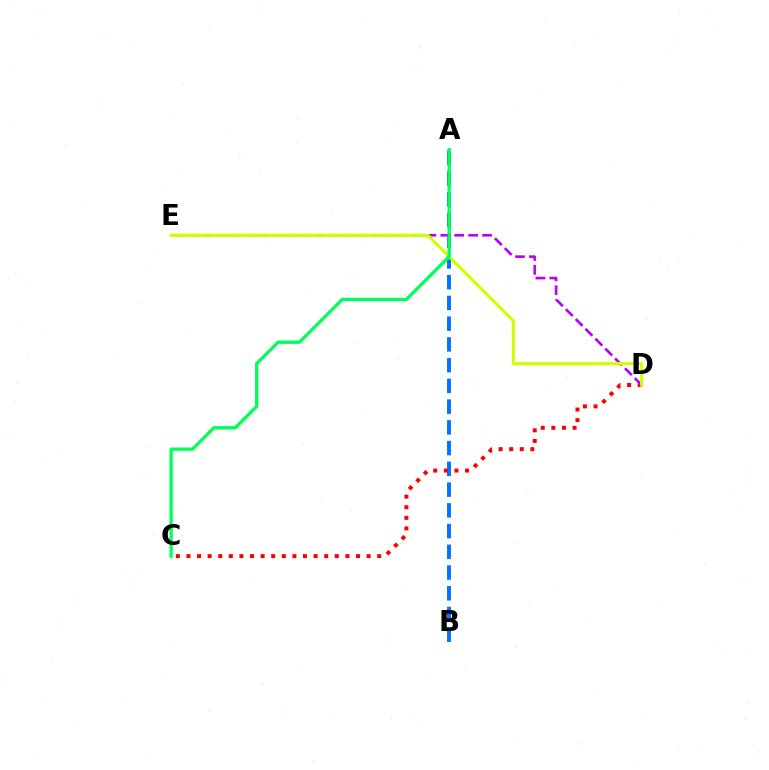{('A', 'B'): [{'color': '#0074ff', 'line_style': 'dashed', 'thickness': 2.82}], ('C', 'D'): [{'color': '#ff0000', 'line_style': 'dotted', 'thickness': 2.88}], ('D', 'E'): [{'color': '#b900ff', 'line_style': 'dashed', 'thickness': 1.89}, {'color': '#d1ff00', 'line_style': 'solid', 'thickness': 2.27}], ('A', 'C'): [{'color': '#00ff5c', 'line_style': 'solid', 'thickness': 2.38}]}